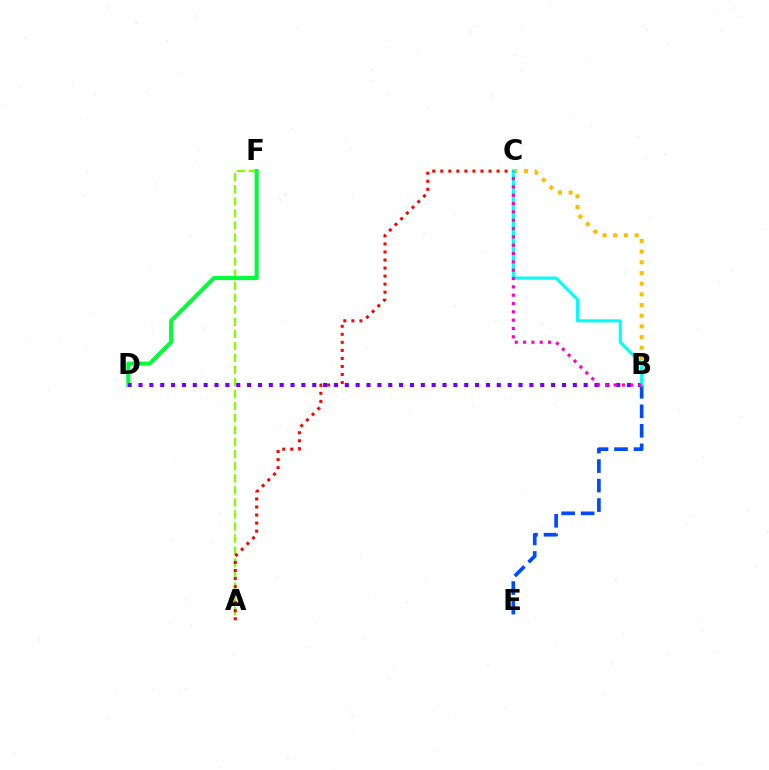{('B', 'C'): [{'color': '#ffbd00', 'line_style': 'dotted', 'thickness': 2.9}, {'color': '#00fff6', 'line_style': 'solid', 'thickness': 2.19}, {'color': '#ff00cf', 'line_style': 'dotted', 'thickness': 2.26}], ('A', 'F'): [{'color': '#84ff00', 'line_style': 'dashed', 'thickness': 1.64}], ('A', 'C'): [{'color': '#ff0000', 'line_style': 'dotted', 'thickness': 2.18}], ('B', 'E'): [{'color': '#004bff', 'line_style': 'dashed', 'thickness': 2.65}], ('D', 'F'): [{'color': '#00ff39', 'line_style': 'solid', 'thickness': 2.92}], ('B', 'D'): [{'color': '#7200ff', 'line_style': 'dotted', 'thickness': 2.95}]}